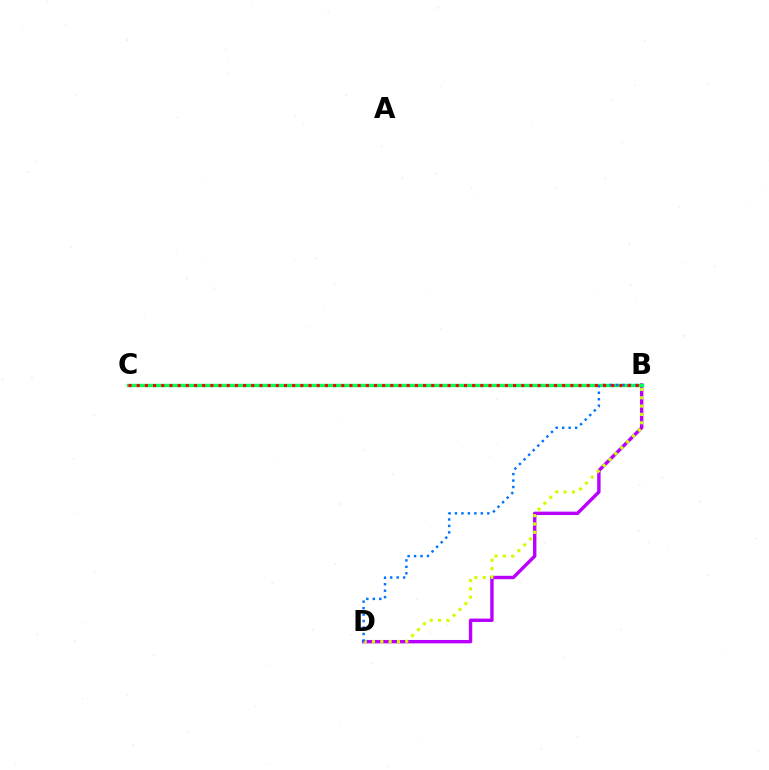{('B', 'D'): [{'color': '#b900ff', 'line_style': 'solid', 'thickness': 2.44}, {'color': '#d1ff00', 'line_style': 'dotted', 'thickness': 2.26}, {'color': '#0074ff', 'line_style': 'dotted', 'thickness': 1.76}], ('B', 'C'): [{'color': '#00ff5c', 'line_style': 'solid', 'thickness': 2.43}, {'color': '#ff0000', 'line_style': 'dotted', 'thickness': 2.22}]}